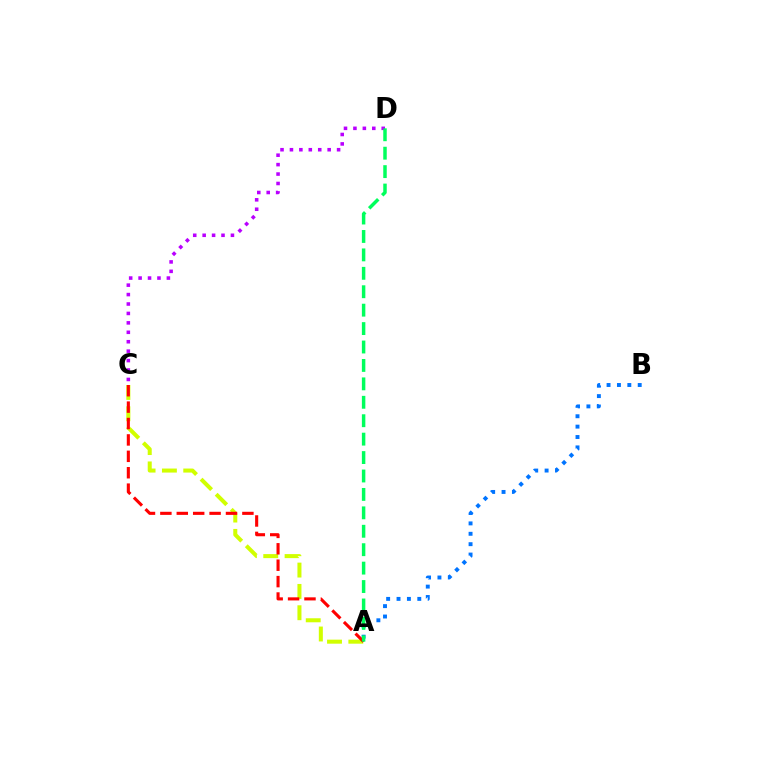{('C', 'D'): [{'color': '#b900ff', 'line_style': 'dotted', 'thickness': 2.56}], ('A', 'C'): [{'color': '#d1ff00', 'line_style': 'dashed', 'thickness': 2.9}, {'color': '#ff0000', 'line_style': 'dashed', 'thickness': 2.23}], ('A', 'B'): [{'color': '#0074ff', 'line_style': 'dotted', 'thickness': 2.82}], ('A', 'D'): [{'color': '#00ff5c', 'line_style': 'dashed', 'thickness': 2.5}]}